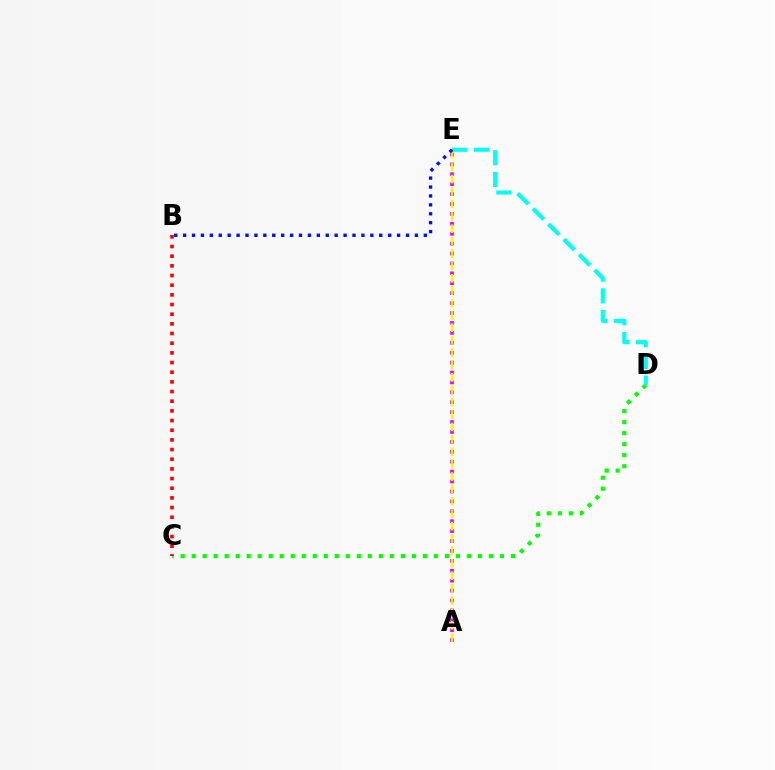{('C', 'D'): [{'color': '#08ff00', 'line_style': 'dotted', 'thickness': 2.99}], ('B', 'C'): [{'color': '#ff0000', 'line_style': 'dotted', 'thickness': 2.63}], ('D', 'E'): [{'color': '#00fff6', 'line_style': 'dashed', 'thickness': 2.95}], ('A', 'E'): [{'color': '#ee00ff', 'line_style': 'dotted', 'thickness': 2.69}, {'color': '#fcf500', 'line_style': 'dashed', 'thickness': 1.68}], ('B', 'E'): [{'color': '#0010ff', 'line_style': 'dotted', 'thickness': 2.42}]}